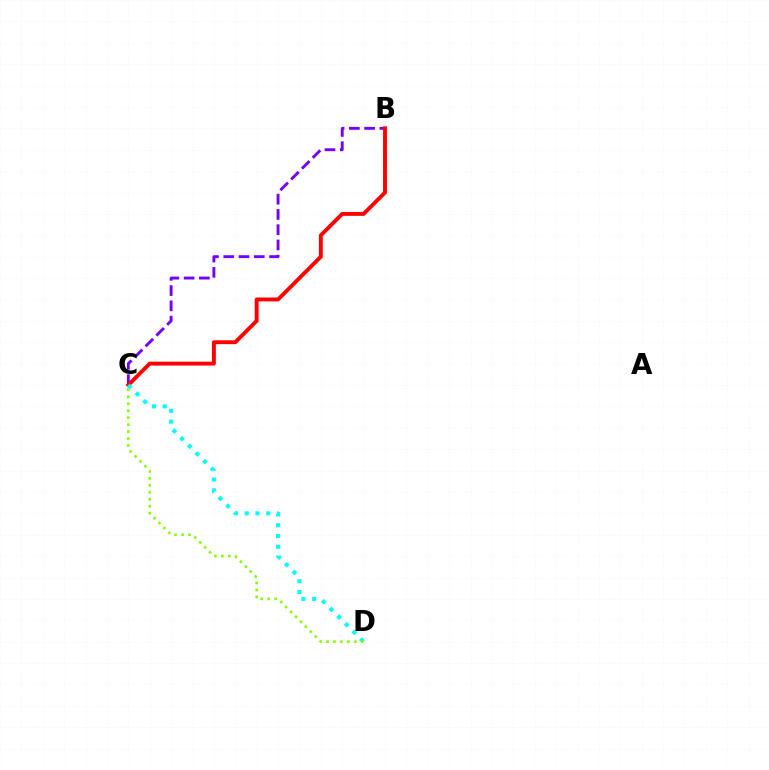{('B', 'C'): [{'color': '#7200ff', 'line_style': 'dashed', 'thickness': 2.07}, {'color': '#ff0000', 'line_style': 'solid', 'thickness': 2.8}], ('C', 'D'): [{'color': '#00fff6', 'line_style': 'dotted', 'thickness': 2.94}, {'color': '#84ff00', 'line_style': 'dotted', 'thickness': 1.89}]}